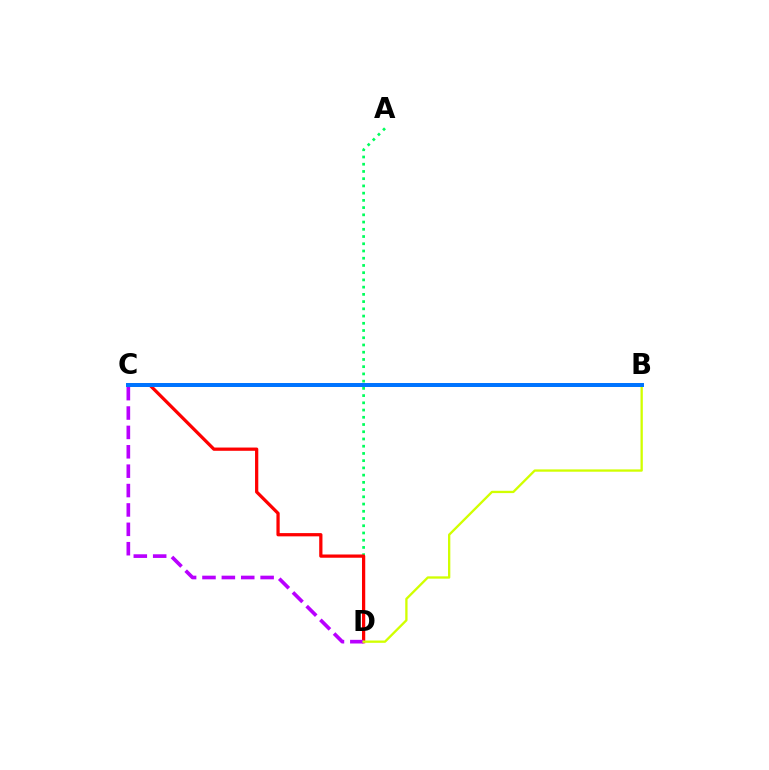{('A', 'D'): [{'color': '#00ff5c', 'line_style': 'dotted', 'thickness': 1.96}], ('C', 'D'): [{'color': '#ff0000', 'line_style': 'solid', 'thickness': 2.34}, {'color': '#b900ff', 'line_style': 'dashed', 'thickness': 2.63}], ('B', 'D'): [{'color': '#d1ff00', 'line_style': 'solid', 'thickness': 1.67}], ('B', 'C'): [{'color': '#0074ff', 'line_style': 'solid', 'thickness': 2.86}]}